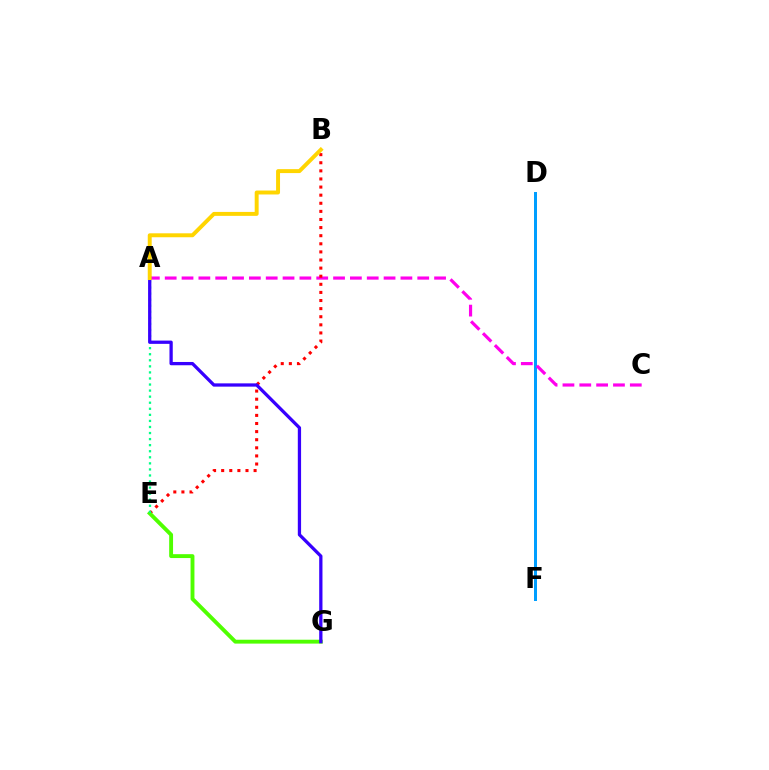{('D', 'F'): [{'color': '#009eff', 'line_style': 'solid', 'thickness': 2.16}], ('A', 'C'): [{'color': '#ff00ed', 'line_style': 'dashed', 'thickness': 2.29}], ('B', 'E'): [{'color': '#ff0000', 'line_style': 'dotted', 'thickness': 2.2}], ('E', 'G'): [{'color': '#4fff00', 'line_style': 'solid', 'thickness': 2.79}], ('A', 'E'): [{'color': '#00ff86', 'line_style': 'dotted', 'thickness': 1.65}], ('A', 'G'): [{'color': '#3700ff', 'line_style': 'solid', 'thickness': 2.36}], ('A', 'B'): [{'color': '#ffd500', 'line_style': 'solid', 'thickness': 2.84}]}